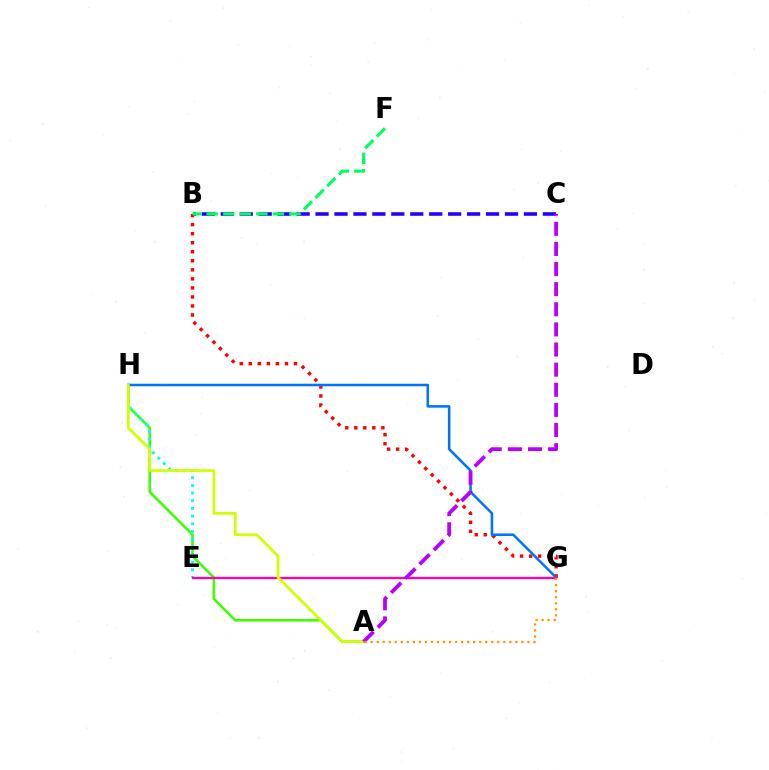{('B', 'C'): [{'color': '#2500ff', 'line_style': 'dashed', 'thickness': 2.57}], ('A', 'H'): [{'color': '#3dff00', 'line_style': 'solid', 'thickness': 1.87}, {'color': '#d1ff00', 'line_style': 'solid', 'thickness': 1.98}], ('B', 'G'): [{'color': '#ff0000', 'line_style': 'dotted', 'thickness': 2.46}], ('E', 'H'): [{'color': '#00fff6', 'line_style': 'dotted', 'thickness': 2.08}], ('G', 'H'): [{'color': '#0074ff', 'line_style': 'solid', 'thickness': 1.83}], ('E', 'G'): [{'color': '#ff00ac', 'line_style': 'solid', 'thickness': 1.67}], ('B', 'F'): [{'color': '#00ff5c', 'line_style': 'dashed', 'thickness': 2.25}], ('A', 'C'): [{'color': '#b900ff', 'line_style': 'dashed', 'thickness': 2.73}], ('A', 'G'): [{'color': '#ff9400', 'line_style': 'dotted', 'thickness': 1.64}]}